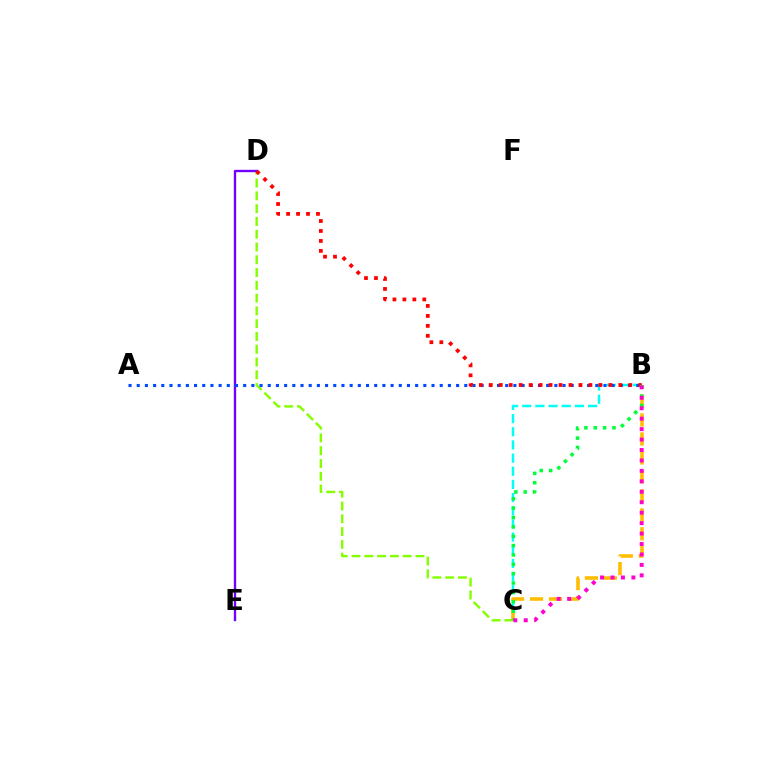{('C', 'D'): [{'color': '#84ff00', 'line_style': 'dashed', 'thickness': 1.74}], ('B', 'C'): [{'color': '#00fff6', 'line_style': 'dashed', 'thickness': 1.79}, {'color': '#ffbd00', 'line_style': 'dashed', 'thickness': 2.58}, {'color': '#00ff39', 'line_style': 'dotted', 'thickness': 2.54}, {'color': '#ff00cf', 'line_style': 'dotted', 'thickness': 2.84}], ('D', 'E'): [{'color': '#7200ff', 'line_style': 'solid', 'thickness': 1.71}], ('A', 'B'): [{'color': '#004bff', 'line_style': 'dotted', 'thickness': 2.22}], ('B', 'D'): [{'color': '#ff0000', 'line_style': 'dotted', 'thickness': 2.71}]}